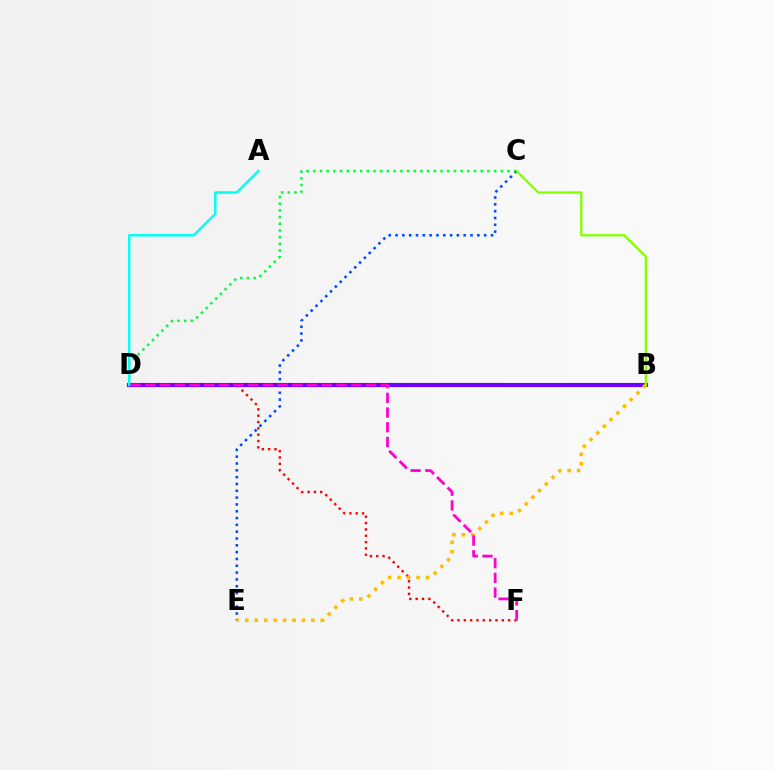{('D', 'F'): [{'color': '#ff0000', 'line_style': 'dotted', 'thickness': 1.72}, {'color': '#ff00cf', 'line_style': 'dashed', 'thickness': 2.0}], ('C', 'D'): [{'color': '#00ff39', 'line_style': 'dotted', 'thickness': 1.82}], ('B', 'D'): [{'color': '#7200ff', 'line_style': 'solid', 'thickness': 2.97}], ('A', 'D'): [{'color': '#00fff6', 'line_style': 'solid', 'thickness': 1.78}], ('C', 'E'): [{'color': '#004bff', 'line_style': 'dotted', 'thickness': 1.85}], ('B', 'E'): [{'color': '#ffbd00', 'line_style': 'dotted', 'thickness': 2.57}], ('B', 'C'): [{'color': '#84ff00', 'line_style': 'solid', 'thickness': 1.64}]}